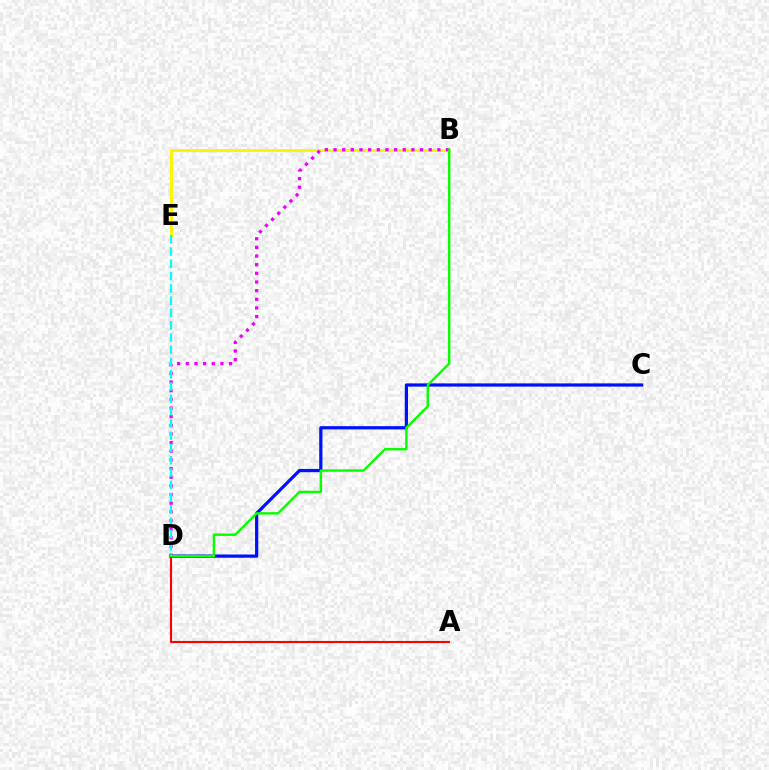{('B', 'E'): [{'color': '#fcf500', 'line_style': 'solid', 'thickness': 2.12}], ('A', 'D'): [{'color': '#ff0000', 'line_style': 'solid', 'thickness': 1.53}], ('B', 'D'): [{'color': '#ee00ff', 'line_style': 'dotted', 'thickness': 2.35}, {'color': '#08ff00', 'line_style': 'solid', 'thickness': 1.75}], ('C', 'D'): [{'color': '#0010ff', 'line_style': 'solid', 'thickness': 2.33}], ('D', 'E'): [{'color': '#00fff6', 'line_style': 'dashed', 'thickness': 1.67}]}